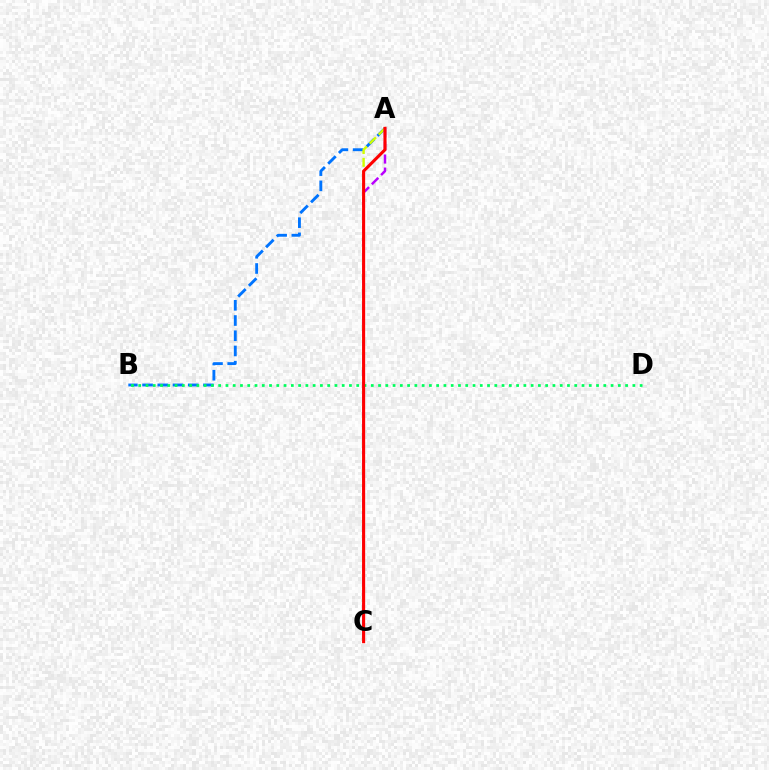{('A', 'B'): [{'color': '#0074ff', 'line_style': 'dashed', 'thickness': 2.07}], ('B', 'D'): [{'color': '#00ff5c', 'line_style': 'dotted', 'thickness': 1.97}], ('A', 'C'): [{'color': '#d1ff00', 'line_style': 'dashed', 'thickness': 1.74}, {'color': '#b900ff', 'line_style': 'dashed', 'thickness': 1.78}, {'color': '#ff0000', 'line_style': 'solid', 'thickness': 2.21}]}